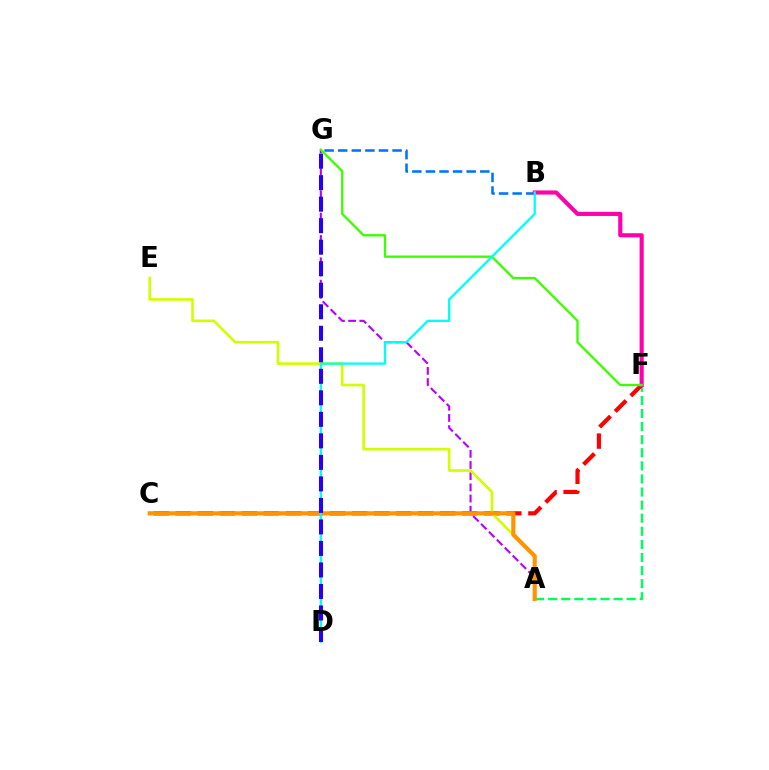{('A', 'G'): [{'color': '#b900ff', 'line_style': 'dashed', 'thickness': 1.52}], ('B', 'G'): [{'color': '#0074ff', 'line_style': 'dashed', 'thickness': 1.85}], ('A', 'F'): [{'color': '#00ff5c', 'line_style': 'dashed', 'thickness': 1.78}], ('C', 'F'): [{'color': '#ff0000', 'line_style': 'dashed', 'thickness': 2.99}], ('B', 'F'): [{'color': '#ff00ac', 'line_style': 'solid', 'thickness': 2.97}], ('A', 'E'): [{'color': '#d1ff00', 'line_style': 'solid', 'thickness': 1.91}], ('F', 'G'): [{'color': '#3dff00', 'line_style': 'solid', 'thickness': 1.69}], ('A', 'C'): [{'color': '#ff9400', 'line_style': 'solid', 'thickness': 2.99}], ('B', 'D'): [{'color': '#00fff6', 'line_style': 'solid', 'thickness': 1.66}], ('D', 'G'): [{'color': '#2500ff', 'line_style': 'dashed', 'thickness': 2.92}]}